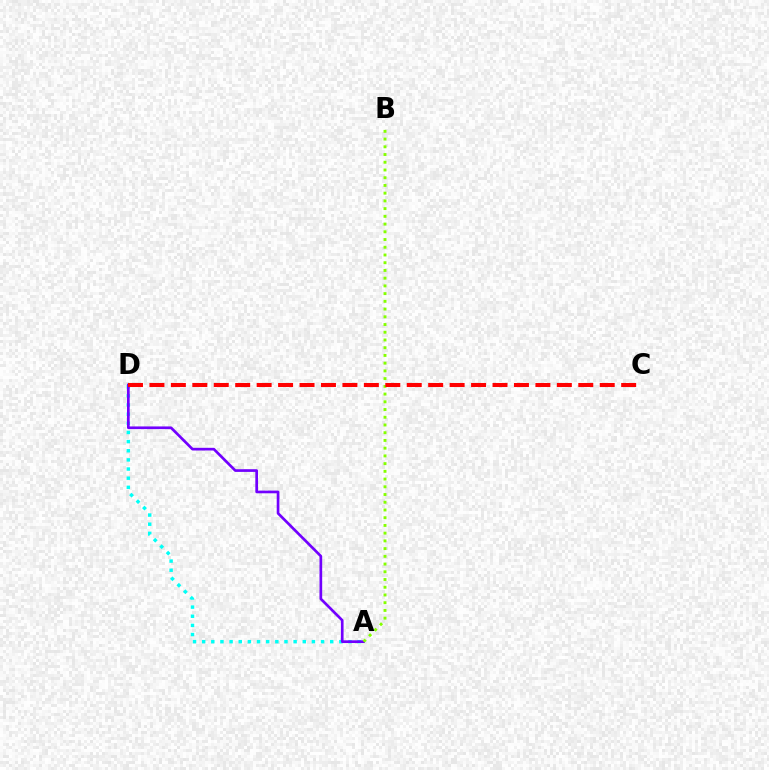{('A', 'D'): [{'color': '#00fff6', 'line_style': 'dotted', 'thickness': 2.49}, {'color': '#7200ff', 'line_style': 'solid', 'thickness': 1.94}], ('A', 'B'): [{'color': '#84ff00', 'line_style': 'dotted', 'thickness': 2.1}], ('C', 'D'): [{'color': '#ff0000', 'line_style': 'dashed', 'thickness': 2.91}]}